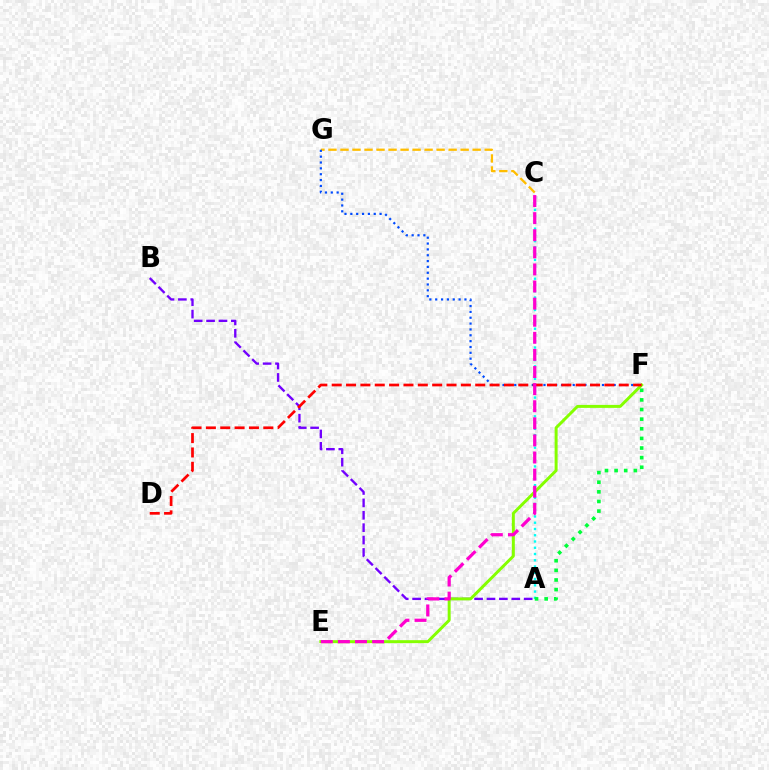{('A', 'B'): [{'color': '#7200ff', 'line_style': 'dashed', 'thickness': 1.68}], ('C', 'G'): [{'color': '#ffbd00', 'line_style': 'dashed', 'thickness': 1.63}], ('A', 'C'): [{'color': '#00fff6', 'line_style': 'dotted', 'thickness': 1.7}], ('E', 'F'): [{'color': '#84ff00', 'line_style': 'solid', 'thickness': 2.14}], ('F', 'G'): [{'color': '#004bff', 'line_style': 'dotted', 'thickness': 1.59}], ('D', 'F'): [{'color': '#ff0000', 'line_style': 'dashed', 'thickness': 1.95}], ('A', 'F'): [{'color': '#00ff39', 'line_style': 'dotted', 'thickness': 2.61}], ('C', 'E'): [{'color': '#ff00cf', 'line_style': 'dashed', 'thickness': 2.32}]}